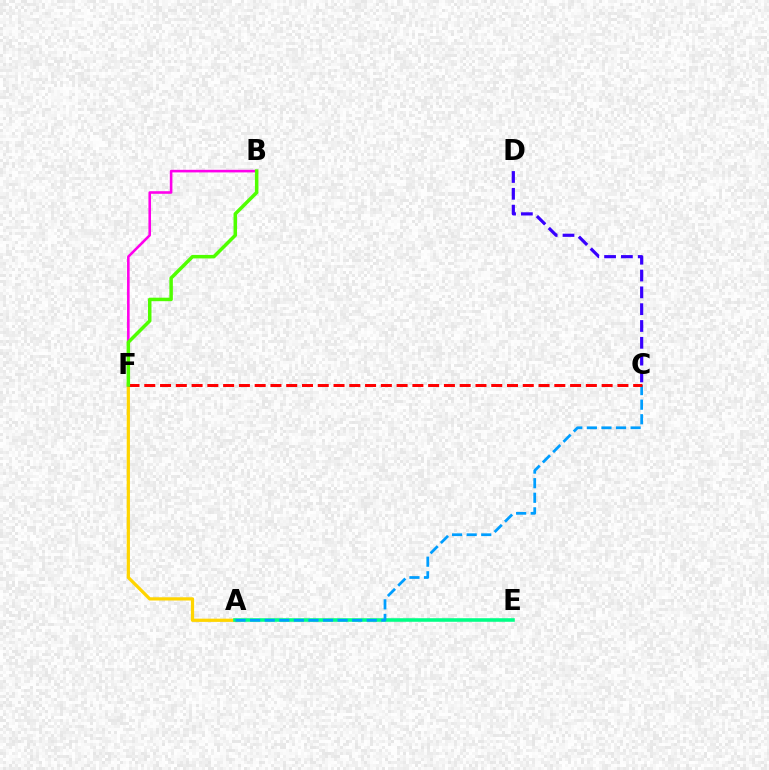{('A', 'F'): [{'color': '#ffd500', 'line_style': 'solid', 'thickness': 2.33}], ('A', 'E'): [{'color': '#00ff86', 'line_style': 'solid', 'thickness': 2.57}], ('A', 'C'): [{'color': '#009eff', 'line_style': 'dashed', 'thickness': 1.98}], ('C', 'F'): [{'color': '#ff0000', 'line_style': 'dashed', 'thickness': 2.14}], ('B', 'F'): [{'color': '#ff00ed', 'line_style': 'solid', 'thickness': 1.86}, {'color': '#4fff00', 'line_style': 'solid', 'thickness': 2.52}], ('C', 'D'): [{'color': '#3700ff', 'line_style': 'dashed', 'thickness': 2.28}]}